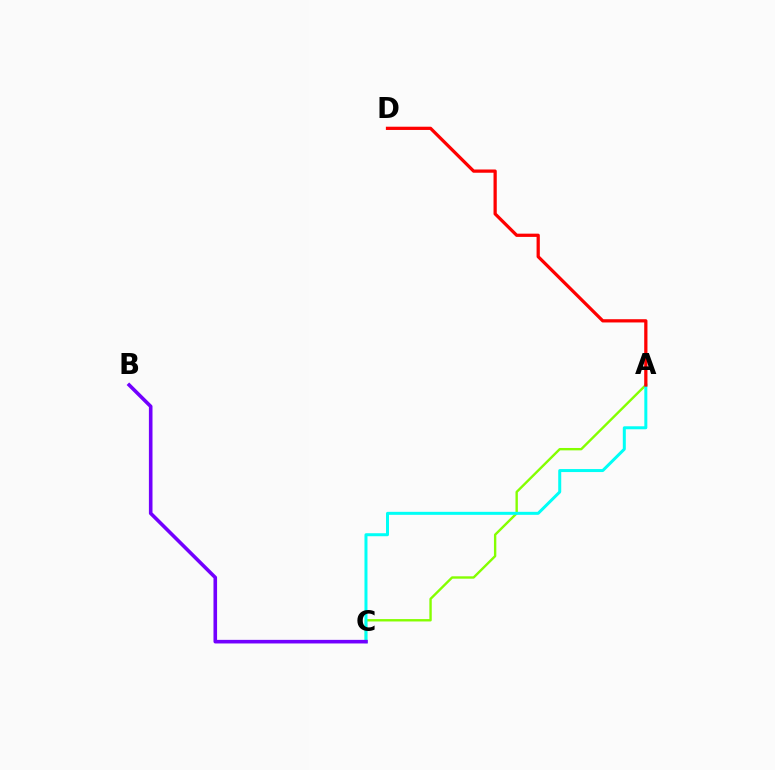{('A', 'C'): [{'color': '#84ff00', 'line_style': 'solid', 'thickness': 1.71}, {'color': '#00fff6', 'line_style': 'solid', 'thickness': 2.16}], ('B', 'C'): [{'color': '#7200ff', 'line_style': 'solid', 'thickness': 2.59}], ('A', 'D'): [{'color': '#ff0000', 'line_style': 'solid', 'thickness': 2.34}]}